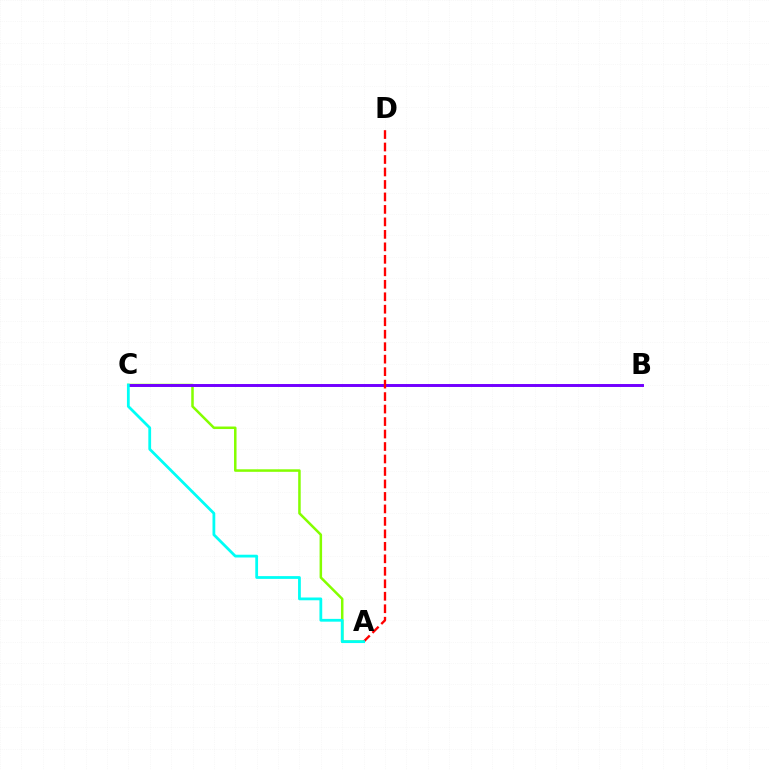{('A', 'C'): [{'color': '#84ff00', 'line_style': 'solid', 'thickness': 1.81}, {'color': '#00fff6', 'line_style': 'solid', 'thickness': 2.0}], ('B', 'C'): [{'color': '#7200ff', 'line_style': 'solid', 'thickness': 2.12}], ('A', 'D'): [{'color': '#ff0000', 'line_style': 'dashed', 'thickness': 1.7}]}